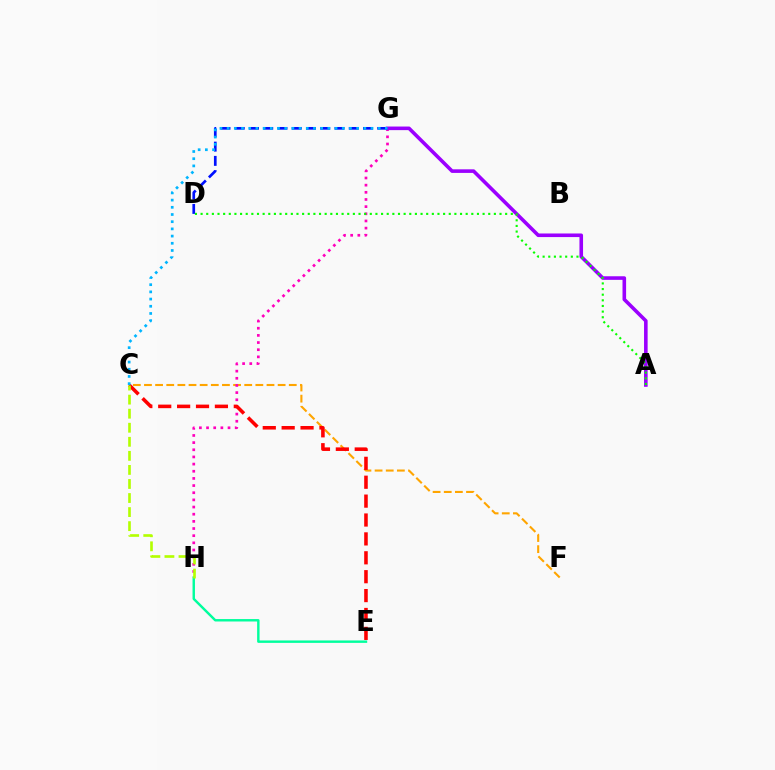{('C', 'F'): [{'color': '#ffa500', 'line_style': 'dashed', 'thickness': 1.51}], ('G', 'H'): [{'color': '#ff00bd', 'line_style': 'dotted', 'thickness': 1.94}], ('E', 'H'): [{'color': '#00ff9d', 'line_style': 'solid', 'thickness': 1.75}], ('A', 'G'): [{'color': '#9b00ff', 'line_style': 'solid', 'thickness': 2.59}], ('D', 'G'): [{'color': '#0010ff', 'line_style': 'dashed', 'thickness': 1.94}], ('C', 'E'): [{'color': '#ff0000', 'line_style': 'dashed', 'thickness': 2.57}], ('A', 'D'): [{'color': '#08ff00', 'line_style': 'dotted', 'thickness': 1.53}], ('C', 'G'): [{'color': '#00b5ff', 'line_style': 'dotted', 'thickness': 1.95}], ('C', 'H'): [{'color': '#b3ff00', 'line_style': 'dashed', 'thickness': 1.91}]}